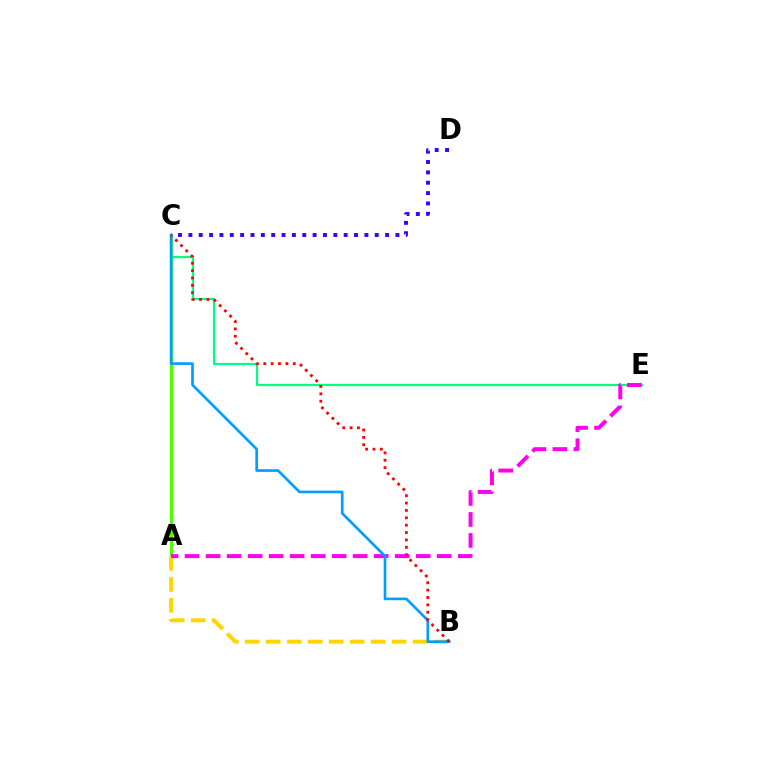{('A', 'C'): [{'color': '#4fff00', 'line_style': 'solid', 'thickness': 2.16}], ('C', 'D'): [{'color': '#3700ff', 'line_style': 'dotted', 'thickness': 2.81}], ('C', 'E'): [{'color': '#00ff86', 'line_style': 'solid', 'thickness': 1.6}], ('A', 'B'): [{'color': '#ffd500', 'line_style': 'dashed', 'thickness': 2.85}], ('A', 'E'): [{'color': '#ff00ed', 'line_style': 'dashed', 'thickness': 2.85}], ('B', 'C'): [{'color': '#009eff', 'line_style': 'solid', 'thickness': 1.91}, {'color': '#ff0000', 'line_style': 'dotted', 'thickness': 2.0}]}